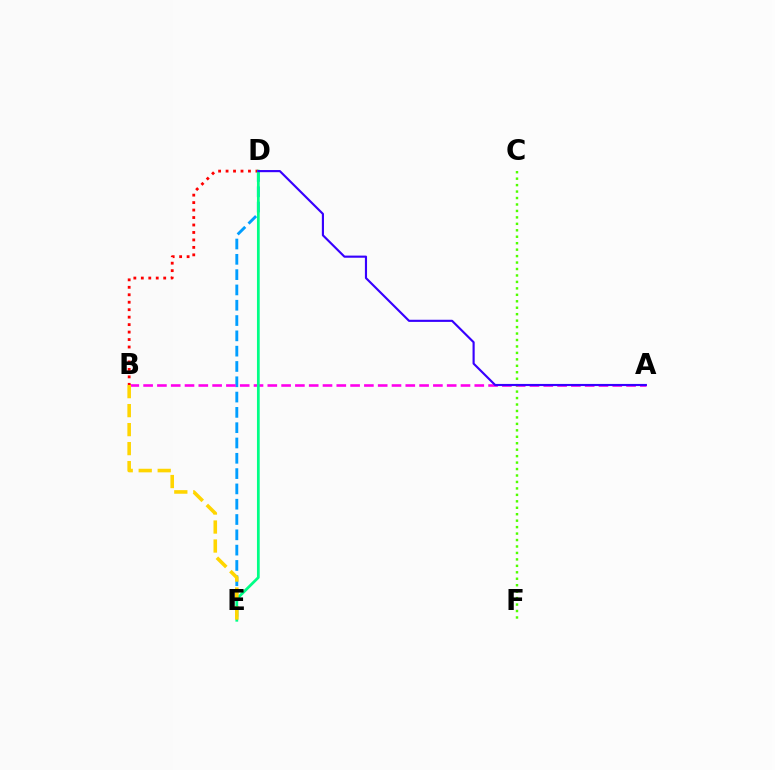{('D', 'E'): [{'color': '#009eff', 'line_style': 'dashed', 'thickness': 2.08}, {'color': '#00ff86', 'line_style': 'solid', 'thickness': 1.98}], ('A', 'B'): [{'color': '#ff00ed', 'line_style': 'dashed', 'thickness': 1.87}], ('C', 'F'): [{'color': '#4fff00', 'line_style': 'dotted', 'thickness': 1.75}], ('B', 'D'): [{'color': '#ff0000', 'line_style': 'dotted', 'thickness': 2.03}], ('B', 'E'): [{'color': '#ffd500', 'line_style': 'dashed', 'thickness': 2.58}], ('A', 'D'): [{'color': '#3700ff', 'line_style': 'solid', 'thickness': 1.54}]}